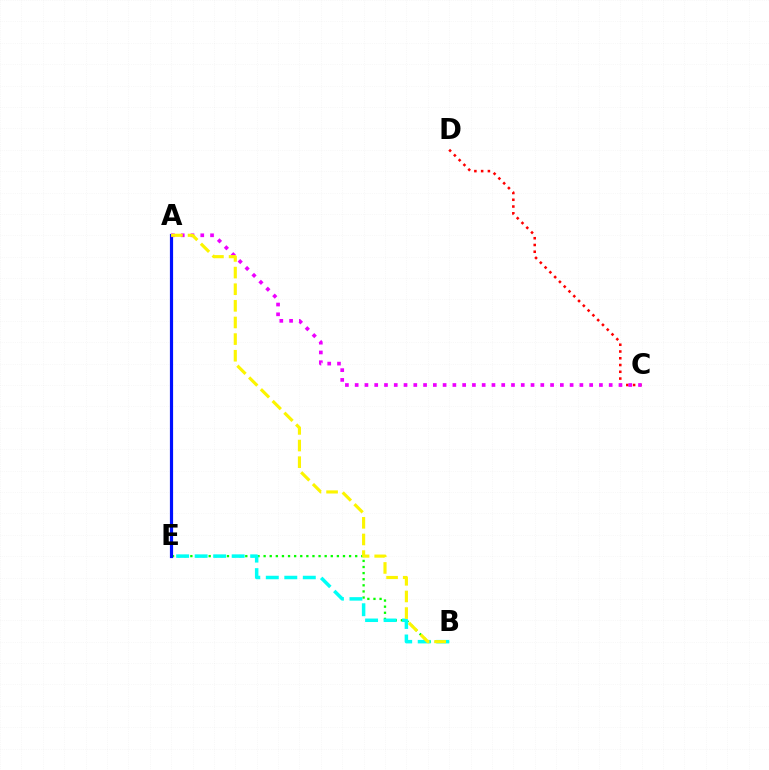{('C', 'D'): [{'color': '#ff0000', 'line_style': 'dotted', 'thickness': 1.84}], ('B', 'E'): [{'color': '#08ff00', 'line_style': 'dotted', 'thickness': 1.66}, {'color': '#00fff6', 'line_style': 'dashed', 'thickness': 2.51}], ('A', 'E'): [{'color': '#0010ff', 'line_style': 'solid', 'thickness': 2.3}], ('A', 'C'): [{'color': '#ee00ff', 'line_style': 'dotted', 'thickness': 2.65}], ('A', 'B'): [{'color': '#fcf500', 'line_style': 'dashed', 'thickness': 2.26}]}